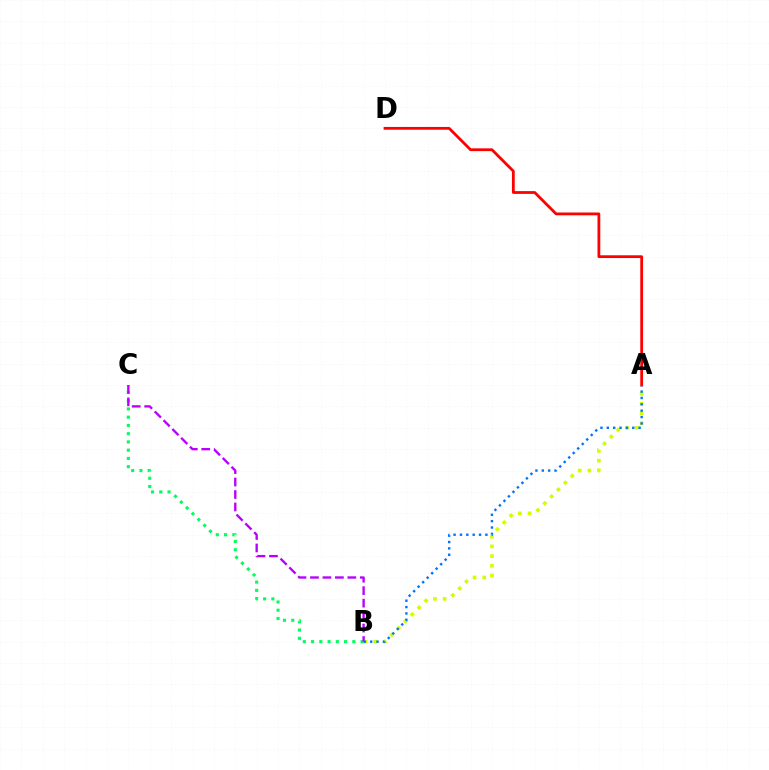{('A', 'B'): [{'color': '#d1ff00', 'line_style': 'dotted', 'thickness': 2.63}, {'color': '#0074ff', 'line_style': 'dotted', 'thickness': 1.73}], ('B', 'C'): [{'color': '#00ff5c', 'line_style': 'dotted', 'thickness': 2.24}, {'color': '#b900ff', 'line_style': 'dashed', 'thickness': 1.69}], ('A', 'D'): [{'color': '#ff0000', 'line_style': 'solid', 'thickness': 2.0}]}